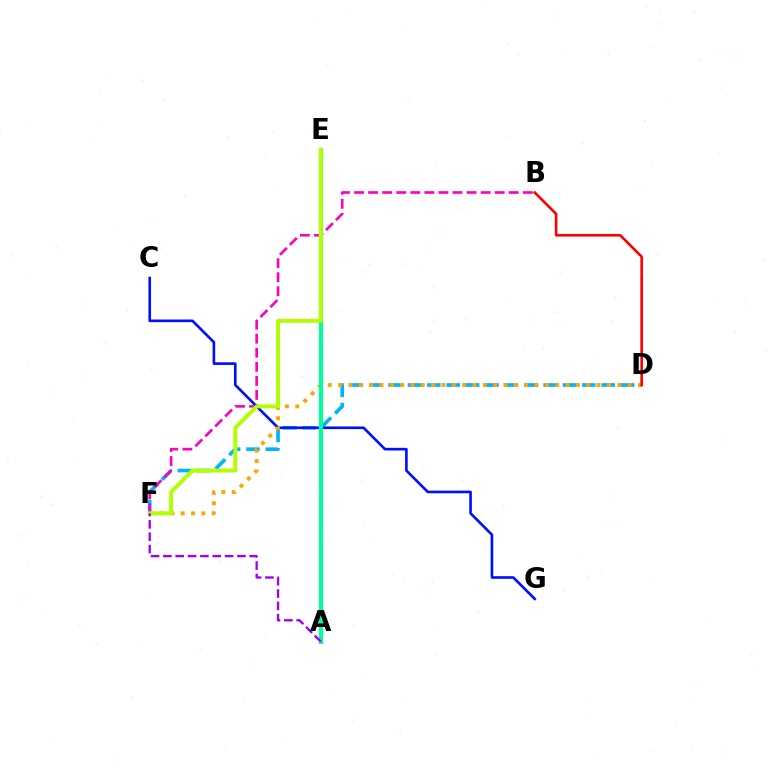{('A', 'E'): [{'color': '#08ff00', 'line_style': 'dashed', 'thickness': 1.63}, {'color': '#00ff9d', 'line_style': 'solid', 'thickness': 2.97}], ('D', 'F'): [{'color': '#00b5ff', 'line_style': 'dashed', 'thickness': 2.63}, {'color': '#ffa500', 'line_style': 'dotted', 'thickness': 2.81}], ('B', 'F'): [{'color': '#ff00bd', 'line_style': 'dashed', 'thickness': 1.91}], ('C', 'G'): [{'color': '#0010ff', 'line_style': 'solid', 'thickness': 1.9}], ('B', 'D'): [{'color': '#ff0000', 'line_style': 'solid', 'thickness': 1.89}], ('E', 'F'): [{'color': '#b3ff00', 'line_style': 'solid', 'thickness': 2.84}], ('A', 'F'): [{'color': '#9b00ff', 'line_style': 'dashed', 'thickness': 1.68}]}